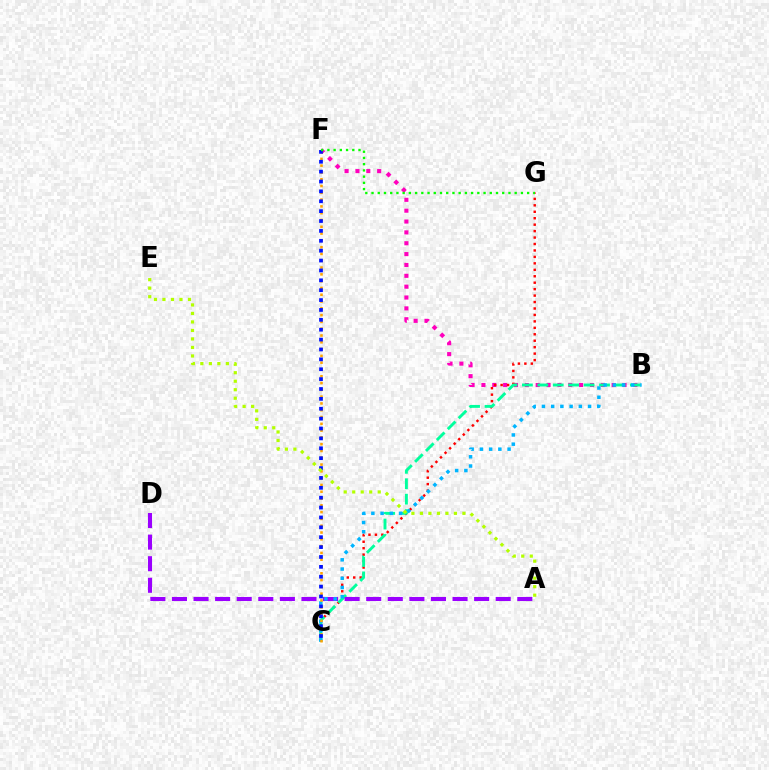{('B', 'F'): [{'color': '#ff00bd', 'line_style': 'dotted', 'thickness': 2.95}], ('C', 'G'): [{'color': '#ff0000', 'line_style': 'dotted', 'thickness': 1.75}], ('B', 'C'): [{'color': '#00ff9d', 'line_style': 'dashed', 'thickness': 2.1}, {'color': '#00b5ff', 'line_style': 'dotted', 'thickness': 2.51}], ('A', 'D'): [{'color': '#9b00ff', 'line_style': 'dashed', 'thickness': 2.93}], ('C', 'F'): [{'color': '#ffa500', 'line_style': 'dotted', 'thickness': 1.85}, {'color': '#0010ff', 'line_style': 'dotted', 'thickness': 2.68}], ('A', 'E'): [{'color': '#b3ff00', 'line_style': 'dotted', 'thickness': 2.31}], ('F', 'G'): [{'color': '#08ff00', 'line_style': 'dotted', 'thickness': 1.69}]}